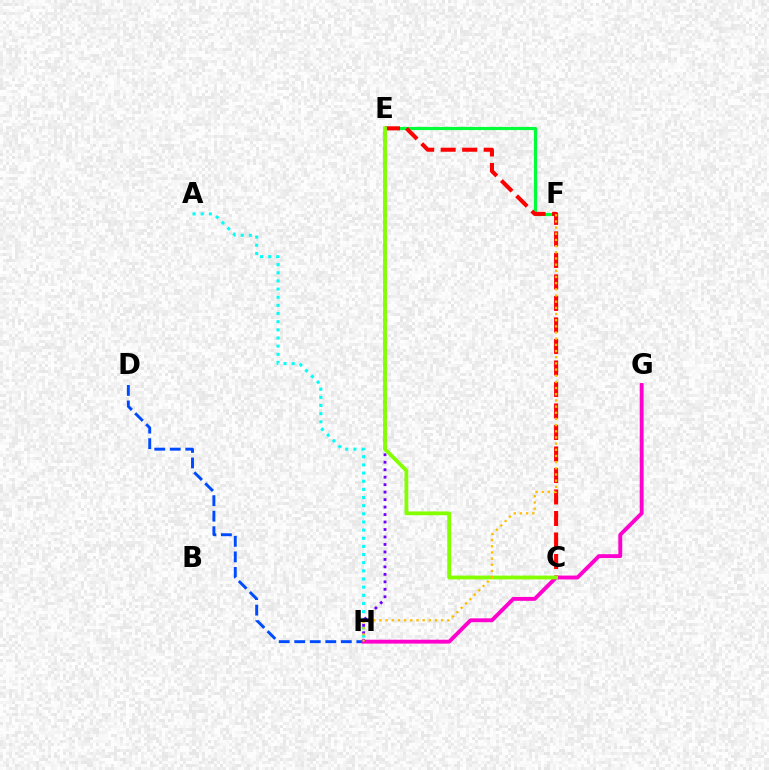{('D', 'H'): [{'color': '#004bff', 'line_style': 'dashed', 'thickness': 2.11}], ('A', 'H'): [{'color': '#00fff6', 'line_style': 'dotted', 'thickness': 2.21}], ('G', 'H'): [{'color': '#ff00cf', 'line_style': 'solid', 'thickness': 2.79}], ('E', 'H'): [{'color': '#7200ff', 'line_style': 'dotted', 'thickness': 2.03}], ('E', 'F'): [{'color': '#00ff39', 'line_style': 'solid', 'thickness': 2.28}], ('C', 'E'): [{'color': '#ff0000', 'line_style': 'dashed', 'thickness': 2.92}, {'color': '#84ff00', 'line_style': 'solid', 'thickness': 2.74}], ('F', 'H'): [{'color': '#ffbd00', 'line_style': 'dotted', 'thickness': 1.68}]}